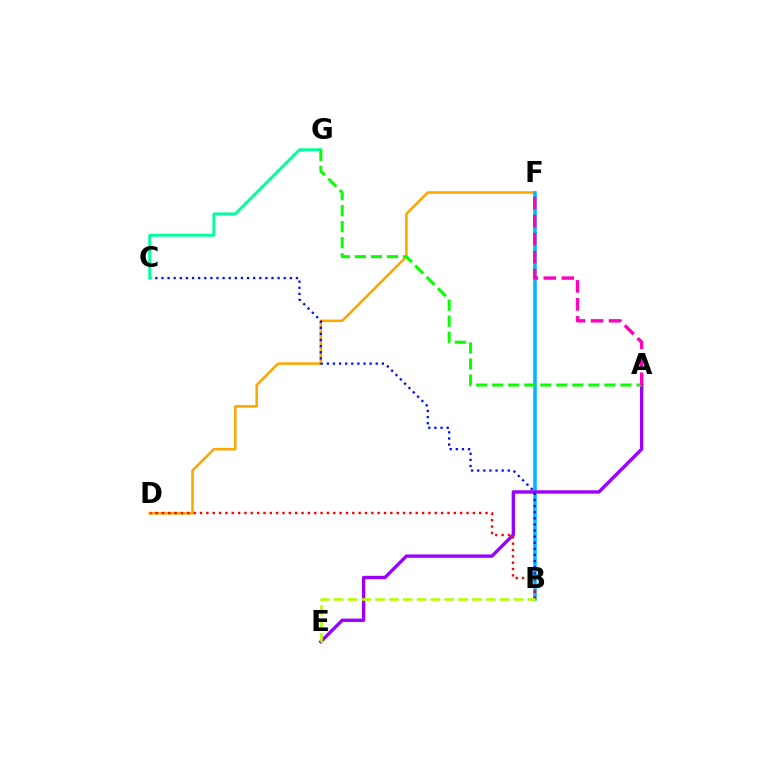{('D', 'F'): [{'color': '#ffa500', 'line_style': 'solid', 'thickness': 1.84}], ('B', 'F'): [{'color': '#00b5ff', 'line_style': 'solid', 'thickness': 2.55}], ('A', 'E'): [{'color': '#9b00ff', 'line_style': 'solid', 'thickness': 2.42}], ('B', 'C'): [{'color': '#0010ff', 'line_style': 'dotted', 'thickness': 1.66}], ('B', 'D'): [{'color': '#ff0000', 'line_style': 'dotted', 'thickness': 1.72}], ('B', 'E'): [{'color': '#b3ff00', 'line_style': 'dashed', 'thickness': 1.88}], ('C', 'G'): [{'color': '#00ff9d', 'line_style': 'solid', 'thickness': 2.07}], ('A', 'G'): [{'color': '#08ff00', 'line_style': 'dashed', 'thickness': 2.18}], ('A', 'F'): [{'color': '#ff00bd', 'line_style': 'dashed', 'thickness': 2.45}]}